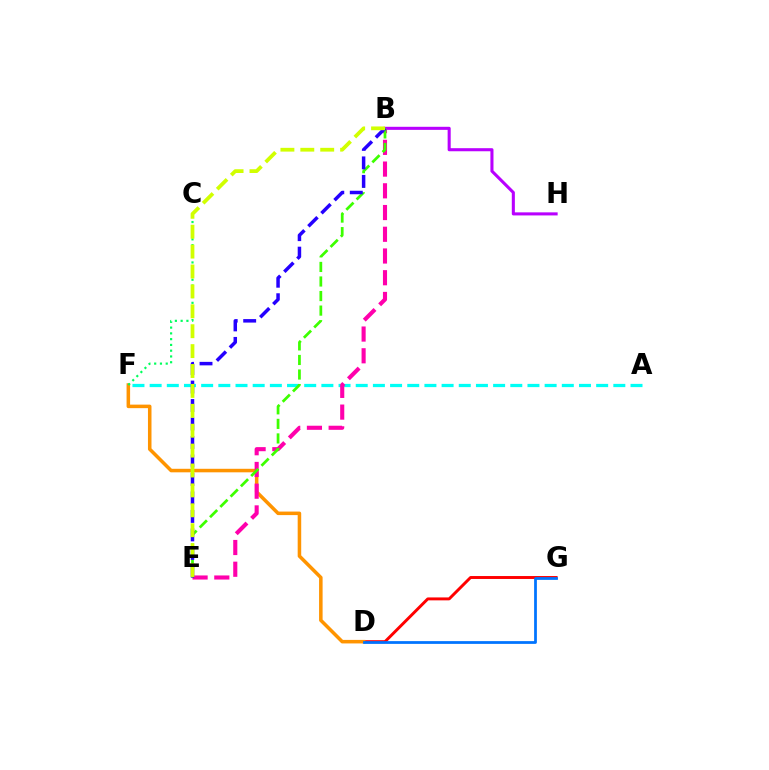{('D', 'G'): [{'color': '#ff0000', 'line_style': 'solid', 'thickness': 2.11}, {'color': '#0074ff', 'line_style': 'solid', 'thickness': 1.99}], ('D', 'F'): [{'color': '#ff9400', 'line_style': 'solid', 'thickness': 2.54}], ('A', 'F'): [{'color': '#00fff6', 'line_style': 'dashed', 'thickness': 2.33}], ('C', 'F'): [{'color': '#00ff5c', 'line_style': 'dotted', 'thickness': 1.57}], ('B', 'E'): [{'color': '#ff00ac', 'line_style': 'dashed', 'thickness': 2.95}, {'color': '#3dff00', 'line_style': 'dashed', 'thickness': 1.98}, {'color': '#2500ff', 'line_style': 'dashed', 'thickness': 2.51}, {'color': '#d1ff00', 'line_style': 'dashed', 'thickness': 2.7}], ('B', 'H'): [{'color': '#b900ff', 'line_style': 'solid', 'thickness': 2.21}]}